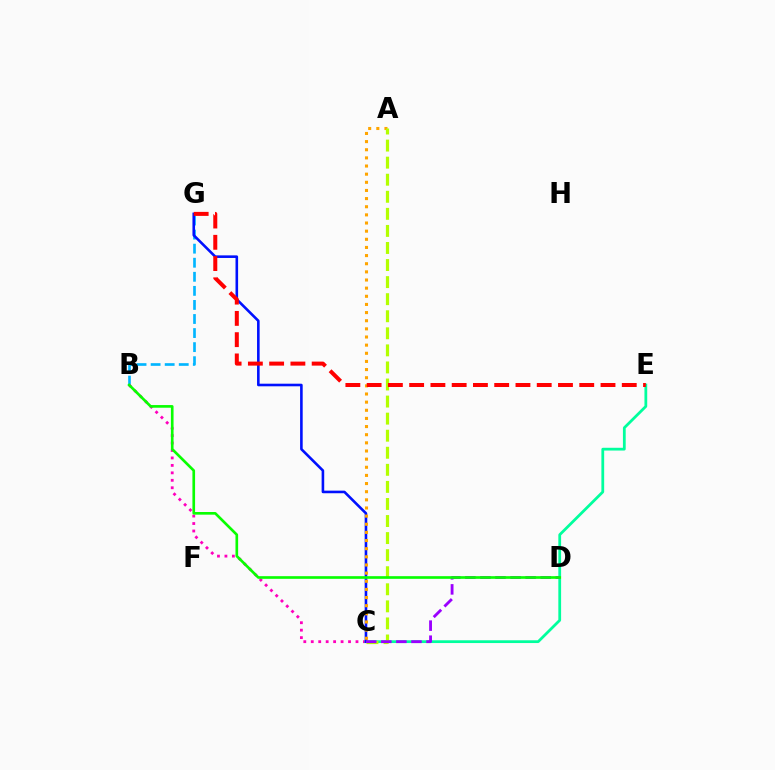{('B', 'G'): [{'color': '#00b5ff', 'line_style': 'dashed', 'thickness': 1.91}], ('B', 'C'): [{'color': '#ff00bd', 'line_style': 'dotted', 'thickness': 2.03}], ('C', 'E'): [{'color': '#00ff9d', 'line_style': 'solid', 'thickness': 1.99}], ('C', 'G'): [{'color': '#0010ff', 'line_style': 'solid', 'thickness': 1.87}], ('A', 'C'): [{'color': '#ffa500', 'line_style': 'dotted', 'thickness': 2.21}, {'color': '#b3ff00', 'line_style': 'dashed', 'thickness': 2.32}], ('C', 'D'): [{'color': '#9b00ff', 'line_style': 'dashed', 'thickness': 2.05}], ('E', 'G'): [{'color': '#ff0000', 'line_style': 'dashed', 'thickness': 2.89}], ('B', 'D'): [{'color': '#08ff00', 'line_style': 'solid', 'thickness': 1.91}]}